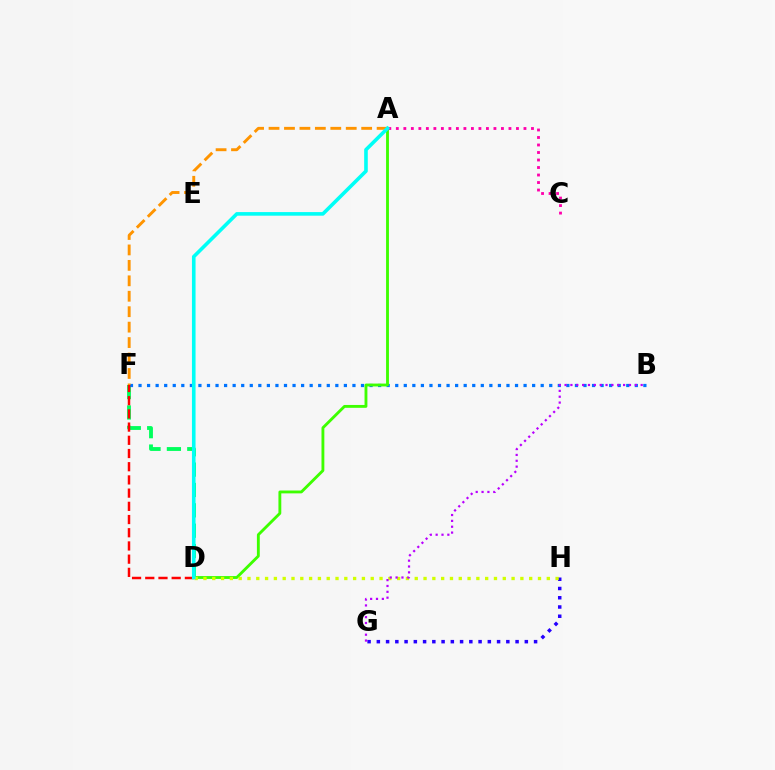{('G', 'H'): [{'color': '#2500ff', 'line_style': 'dotted', 'thickness': 2.51}], ('D', 'F'): [{'color': '#00ff5c', 'line_style': 'dashed', 'thickness': 2.77}, {'color': '#ff0000', 'line_style': 'dashed', 'thickness': 1.79}], ('B', 'F'): [{'color': '#0074ff', 'line_style': 'dotted', 'thickness': 2.32}], ('A', 'D'): [{'color': '#3dff00', 'line_style': 'solid', 'thickness': 2.06}, {'color': '#00fff6', 'line_style': 'solid', 'thickness': 2.6}], ('A', 'C'): [{'color': '#ff00ac', 'line_style': 'dotted', 'thickness': 2.04}], ('D', 'H'): [{'color': '#d1ff00', 'line_style': 'dotted', 'thickness': 2.39}], ('A', 'F'): [{'color': '#ff9400', 'line_style': 'dashed', 'thickness': 2.1}], ('B', 'G'): [{'color': '#b900ff', 'line_style': 'dotted', 'thickness': 1.59}]}